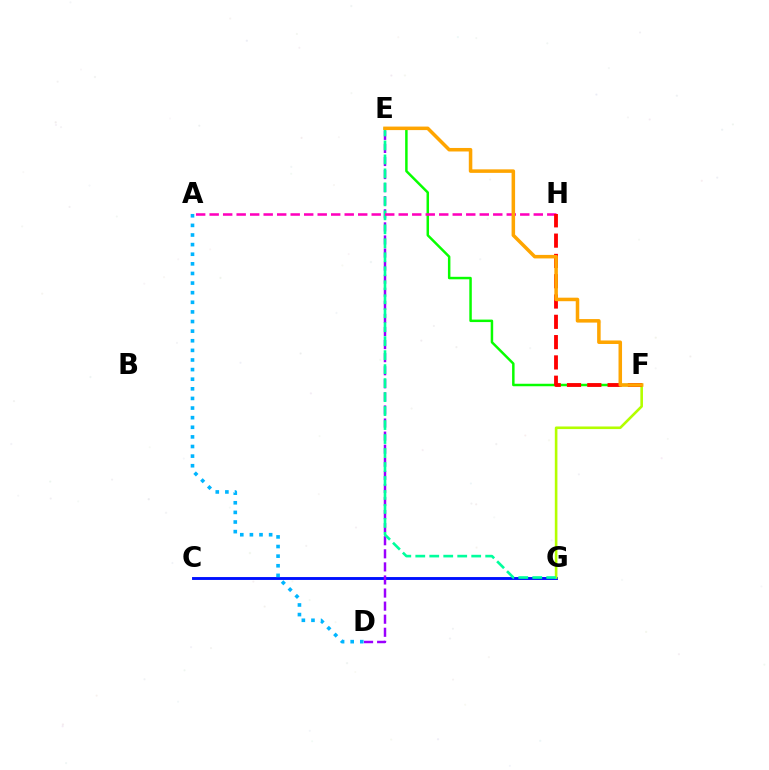{('C', 'G'): [{'color': '#0010ff', 'line_style': 'solid', 'thickness': 2.08}], ('F', 'G'): [{'color': '#b3ff00', 'line_style': 'solid', 'thickness': 1.87}], ('E', 'F'): [{'color': '#08ff00', 'line_style': 'solid', 'thickness': 1.79}, {'color': '#ffa500', 'line_style': 'solid', 'thickness': 2.54}], ('D', 'E'): [{'color': '#9b00ff', 'line_style': 'dashed', 'thickness': 1.78}], ('E', 'G'): [{'color': '#00ff9d', 'line_style': 'dashed', 'thickness': 1.9}], ('A', 'H'): [{'color': '#ff00bd', 'line_style': 'dashed', 'thickness': 1.83}], ('A', 'D'): [{'color': '#00b5ff', 'line_style': 'dotted', 'thickness': 2.61}], ('F', 'H'): [{'color': '#ff0000', 'line_style': 'dashed', 'thickness': 2.76}]}